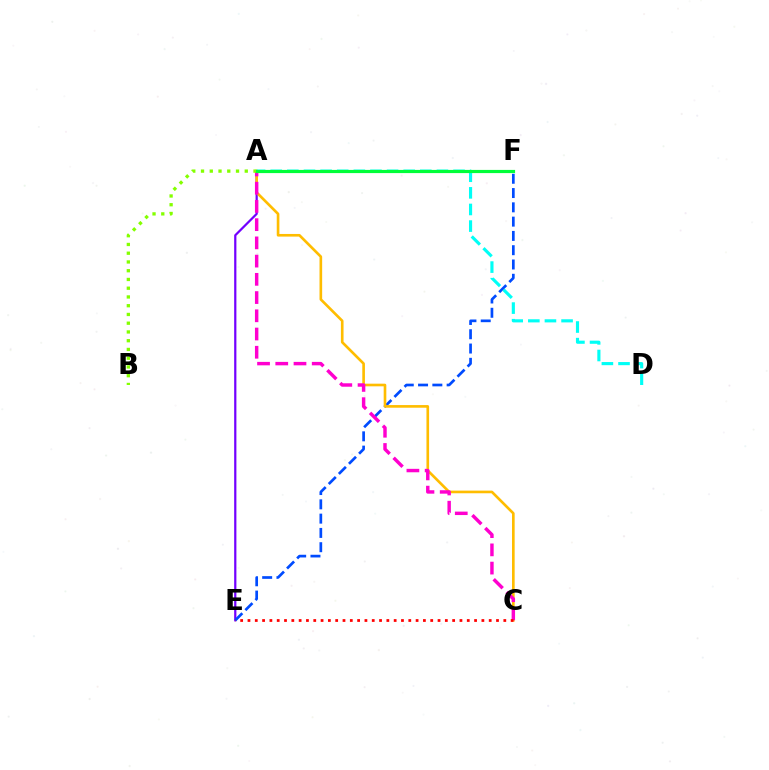{('A', 'E'): [{'color': '#7200ff', 'line_style': 'solid', 'thickness': 1.6}], ('E', 'F'): [{'color': '#004bff', 'line_style': 'dashed', 'thickness': 1.94}], ('A', 'C'): [{'color': '#ffbd00', 'line_style': 'solid', 'thickness': 1.9}, {'color': '#ff00cf', 'line_style': 'dashed', 'thickness': 2.48}], ('A', 'D'): [{'color': '#00fff6', 'line_style': 'dashed', 'thickness': 2.26}], ('A', 'B'): [{'color': '#84ff00', 'line_style': 'dotted', 'thickness': 2.38}], ('C', 'E'): [{'color': '#ff0000', 'line_style': 'dotted', 'thickness': 1.99}], ('A', 'F'): [{'color': '#00ff39', 'line_style': 'solid', 'thickness': 2.29}]}